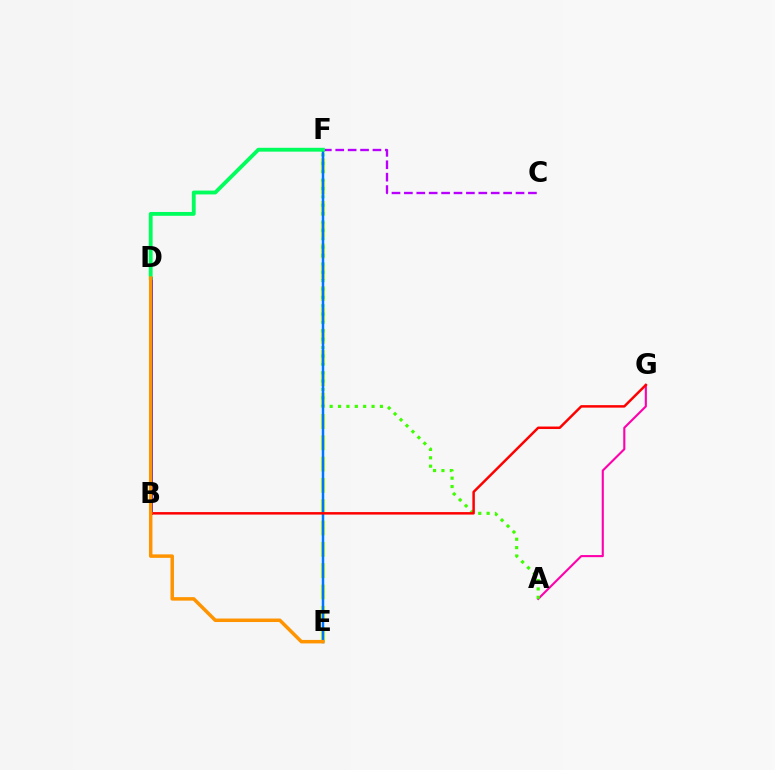{('E', 'F'): [{'color': '#d1ff00', 'line_style': 'dashed', 'thickness': 2.89}, {'color': '#00fff6', 'line_style': 'solid', 'thickness': 1.57}, {'color': '#0074ff', 'line_style': 'solid', 'thickness': 1.75}], ('A', 'G'): [{'color': '#ff00ac', 'line_style': 'solid', 'thickness': 1.52}], ('C', 'F'): [{'color': '#b900ff', 'line_style': 'dashed', 'thickness': 1.69}], ('A', 'F'): [{'color': '#3dff00', 'line_style': 'dotted', 'thickness': 2.28}], ('B', 'D'): [{'color': '#2500ff', 'line_style': 'solid', 'thickness': 2.08}], ('D', 'F'): [{'color': '#00ff5c', 'line_style': 'solid', 'thickness': 2.76}], ('B', 'G'): [{'color': '#ff0000', 'line_style': 'solid', 'thickness': 1.79}], ('D', 'E'): [{'color': '#ff9400', 'line_style': 'solid', 'thickness': 2.51}]}